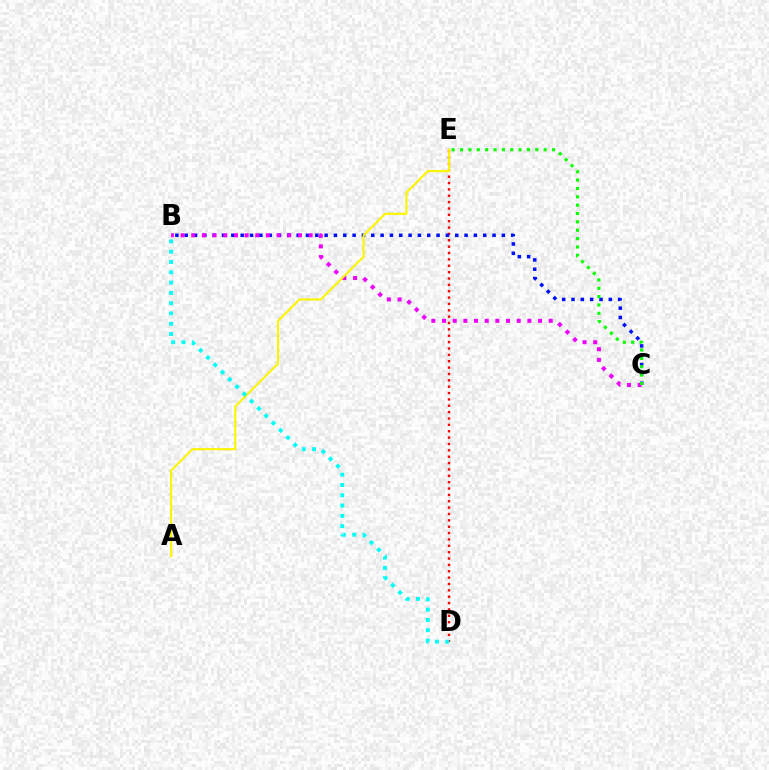{('D', 'E'): [{'color': '#ff0000', 'line_style': 'dotted', 'thickness': 1.73}], ('B', 'C'): [{'color': '#0010ff', 'line_style': 'dotted', 'thickness': 2.53}, {'color': '#ee00ff', 'line_style': 'dotted', 'thickness': 2.9}], ('C', 'E'): [{'color': '#08ff00', 'line_style': 'dotted', 'thickness': 2.27}], ('A', 'E'): [{'color': '#fcf500', 'line_style': 'solid', 'thickness': 1.51}], ('B', 'D'): [{'color': '#00fff6', 'line_style': 'dotted', 'thickness': 2.8}]}